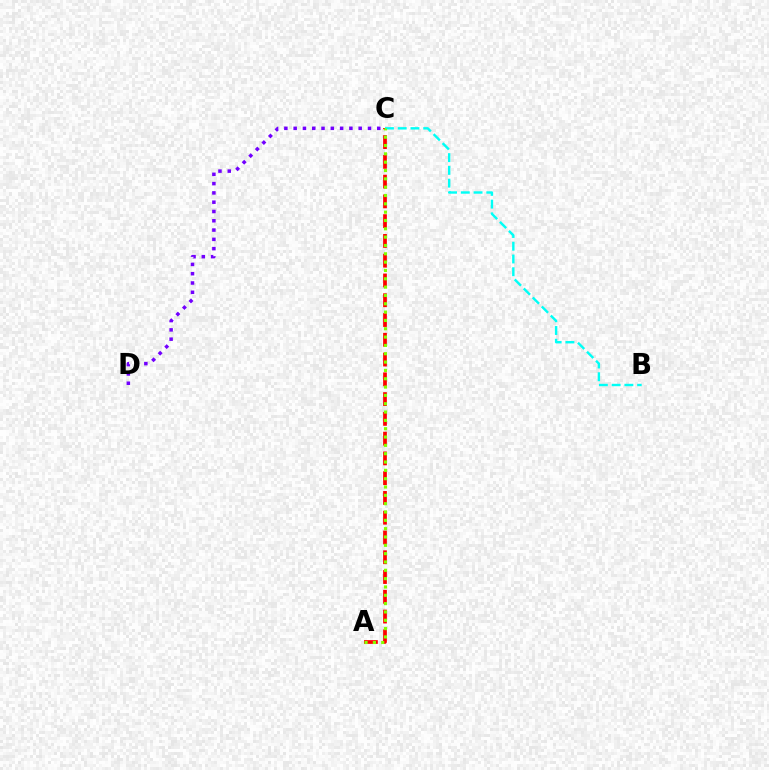{('C', 'D'): [{'color': '#7200ff', 'line_style': 'dotted', 'thickness': 2.52}], ('A', 'C'): [{'color': '#ff0000', 'line_style': 'dashed', 'thickness': 2.69}, {'color': '#84ff00', 'line_style': 'dotted', 'thickness': 2.26}], ('B', 'C'): [{'color': '#00fff6', 'line_style': 'dashed', 'thickness': 1.73}]}